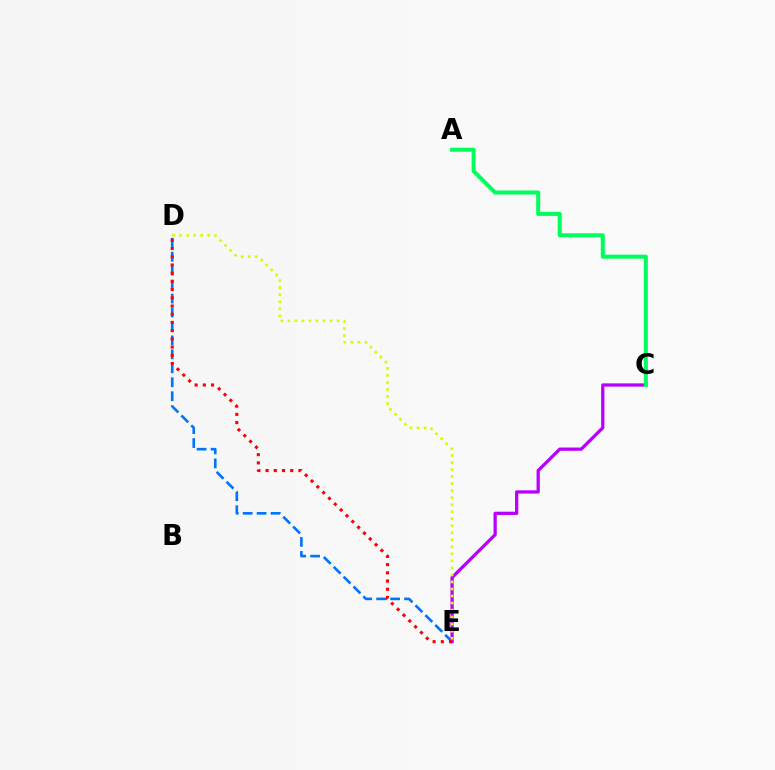{('D', 'E'): [{'color': '#0074ff', 'line_style': 'dashed', 'thickness': 1.9}, {'color': '#ff0000', 'line_style': 'dotted', 'thickness': 2.23}, {'color': '#d1ff00', 'line_style': 'dotted', 'thickness': 1.91}], ('C', 'E'): [{'color': '#b900ff', 'line_style': 'solid', 'thickness': 2.36}], ('A', 'C'): [{'color': '#00ff5c', 'line_style': 'solid', 'thickness': 2.9}]}